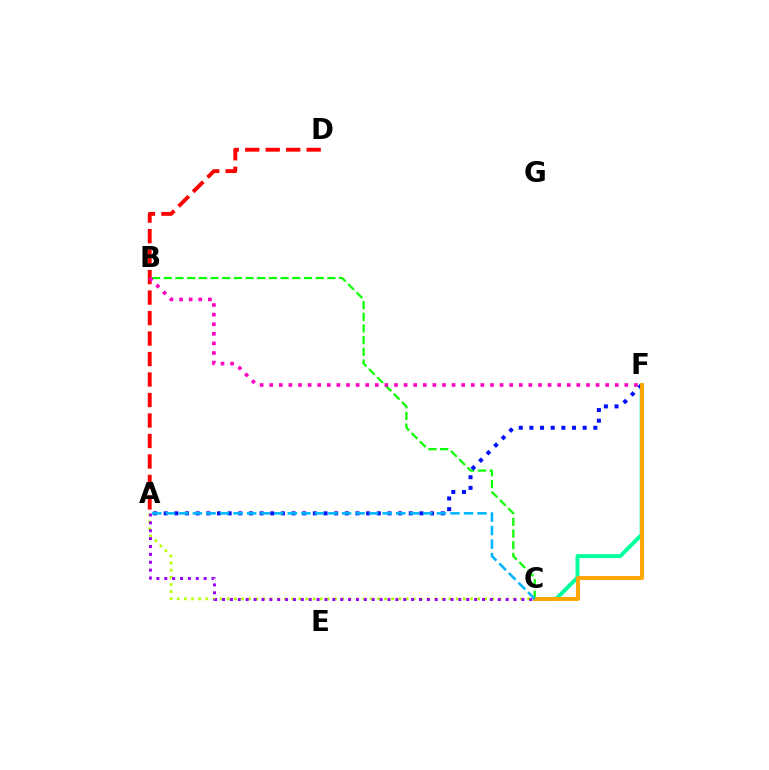{('C', 'F'): [{'color': '#00ff9d', 'line_style': 'solid', 'thickness': 2.84}, {'color': '#ffa500', 'line_style': 'solid', 'thickness': 2.82}], ('A', 'C'): [{'color': '#b3ff00', 'line_style': 'dotted', 'thickness': 1.94}, {'color': '#9b00ff', 'line_style': 'dotted', 'thickness': 2.14}, {'color': '#00b5ff', 'line_style': 'dashed', 'thickness': 1.84}], ('B', 'C'): [{'color': '#08ff00', 'line_style': 'dashed', 'thickness': 1.59}], ('A', 'D'): [{'color': '#ff0000', 'line_style': 'dashed', 'thickness': 2.78}], ('B', 'F'): [{'color': '#ff00bd', 'line_style': 'dotted', 'thickness': 2.61}], ('A', 'F'): [{'color': '#0010ff', 'line_style': 'dotted', 'thickness': 2.89}]}